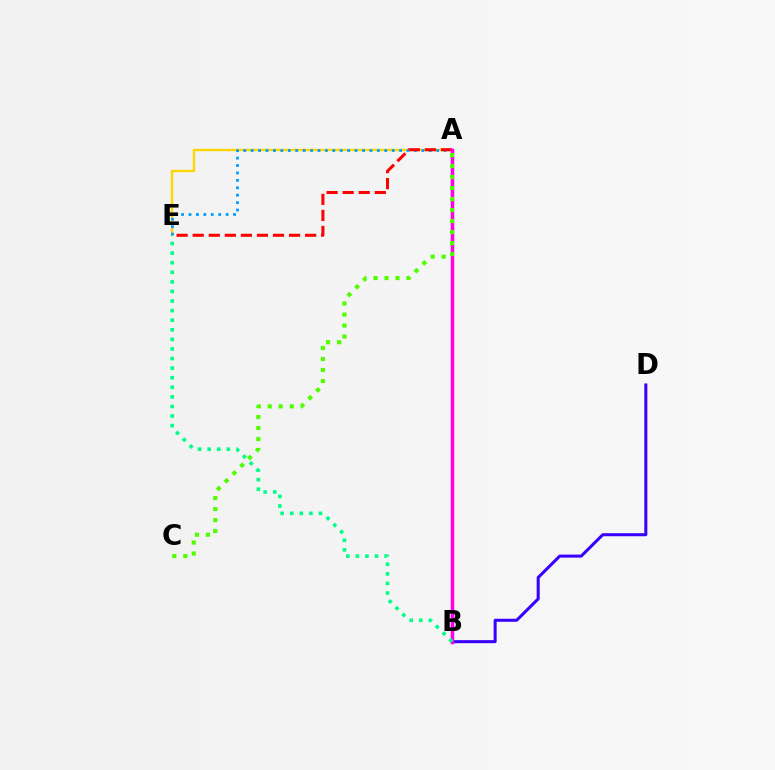{('A', 'E'): [{'color': '#ffd500', 'line_style': 'solid', 'thickness': 1.69}, {'color': '#009eff', 'line_style': 'dotted', 'thickness': 2.02}, {'color': '#ff0000', 'line_style': 'dashed', 'thickness': 2.18}], ('B', 'D'): [{'color': '#3700ff', 'line_style': 'solid', 'thickness': 2.18}], ('A', 'B'): [{'color': '#ff00ed', 'line_style': 'solid', 'thickness': 2.52}], ('B', 'E'): [{'color': '#00ff86', 'line_style': 'dotted', 'thickness': 2.6}], ('A', 'C'): [{'color': '#4fff00', 'line_style': 'dotted', 'thickness': 2.99}]}